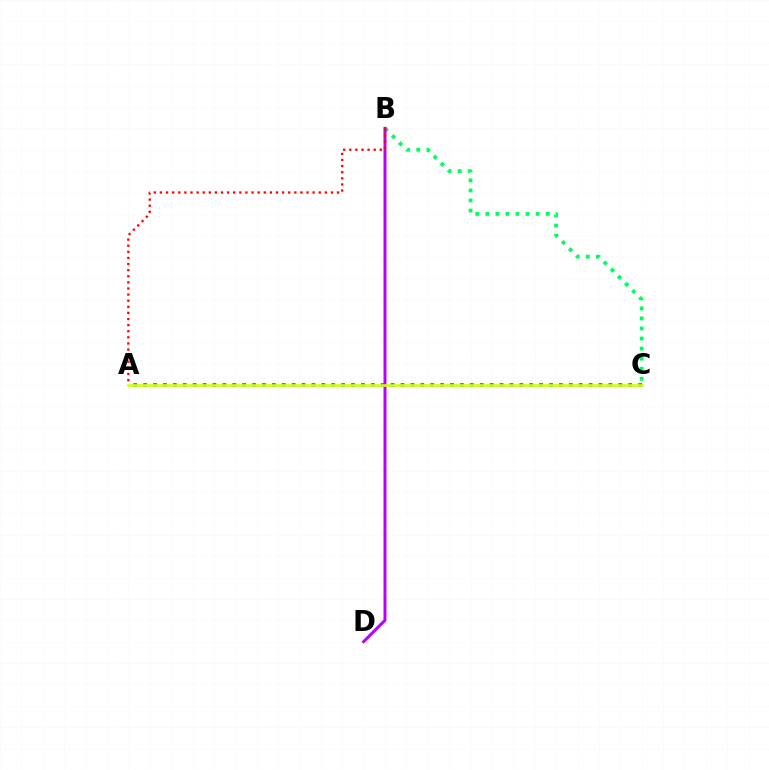{('A', 'C'): [{'color': '#0074ff', 'line_style': 'dotted', 'thickness': 2.69}, {'color': '#d1ff00', 'line_style': 'solid', 'thickness': 1.88}], ('B', 'C'): [{'color': '#00ff5c', 'line_style': 'dotted', 'thickness': 2.73}], ('B', 'D'): [{'color': '#b900ff', 'line_style': 'solid', 'thickness': 2.15}], ('A', 'B'): [{'color': '#ff0000', 'line_style': 'dotted', 'thickness': 1.66}]}